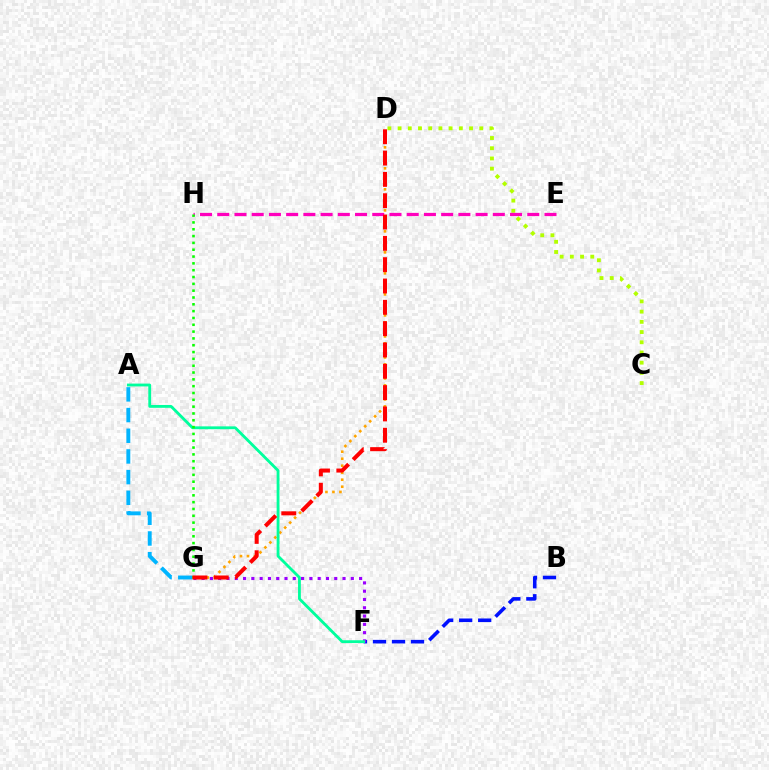{('B', 'F'): [{'color': '#0010ff', 'line_style': 'dashed', 'thickness': 2.58}], ('F', 'G'): [{'color': '#9b00ff', 'line_style': 'dotted', 'thickness': 2.25}], ('A', 'G'): [{'color': '#00b5ff', 'line_style': 'dashed', 'thickness': 2.81}], ('C', 'D'): [{'color': '#b3ff00', 'line_style': 'dotted', 'thickness': 2.77}], ('D', 'G'): [{'color': '#ffa500', 'line_style': 'dotted', 'thickness': 1.9}, {'color': '#ff0000', 'line_style': 'dashed', 'thickness': 2.9}], ('A', 'F'): [{'color': '#00ff9d', 'line_style': 'solid', 'thickness': 2.04}], ('E', 'H'): [{'color': '#ff00bd', 'line_style': 'dashed', 'thickness': 2.34}], ('G', 'H'): [{'color': '#08ff00', 'line_style': 'dotted', 'thickness': 1.85}]}